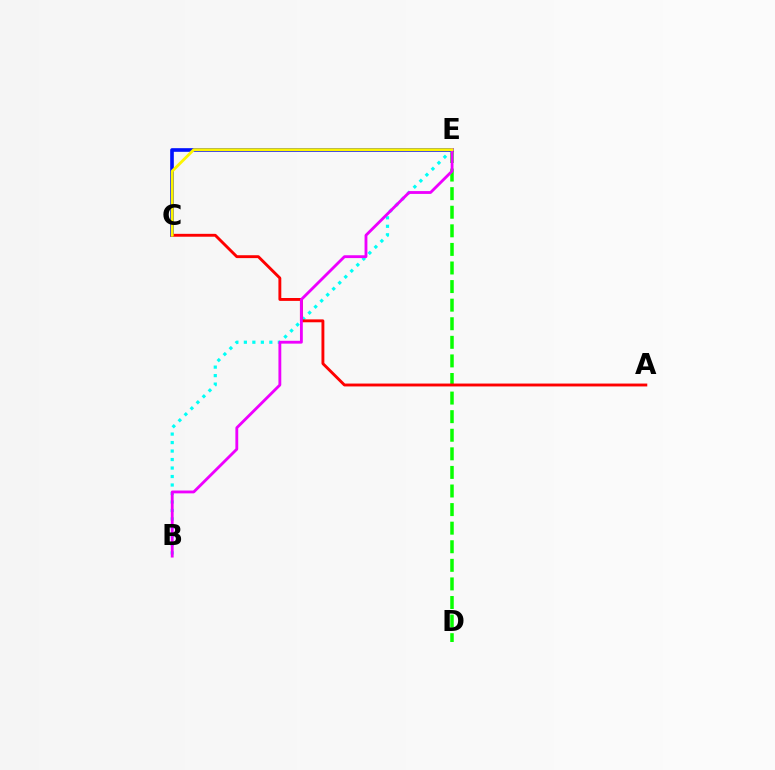{('D', 'E'): [{'color': '#08ff00', 'line_style': 'dashed', 'thickness': 2.52}], ('B', 'E'): [{'color': '#00fff6', 'line_style': 'dotted', 'thickness': 2.31}, {'color': '#ee00ff', 'line_style': 'solid', 'thickness': 2.04}], ('C', 'E'): [{'color': '#0010ff', 'line_style': 'solid', 'thickness': 2.62}, {'color': '#fcf500', 'line_style': 'solid', 'thickness': 2.04}], ('A', 'C'): [{'color': '#ff0000', 'line_style': 'solid', 'thickness': 2.07}]}